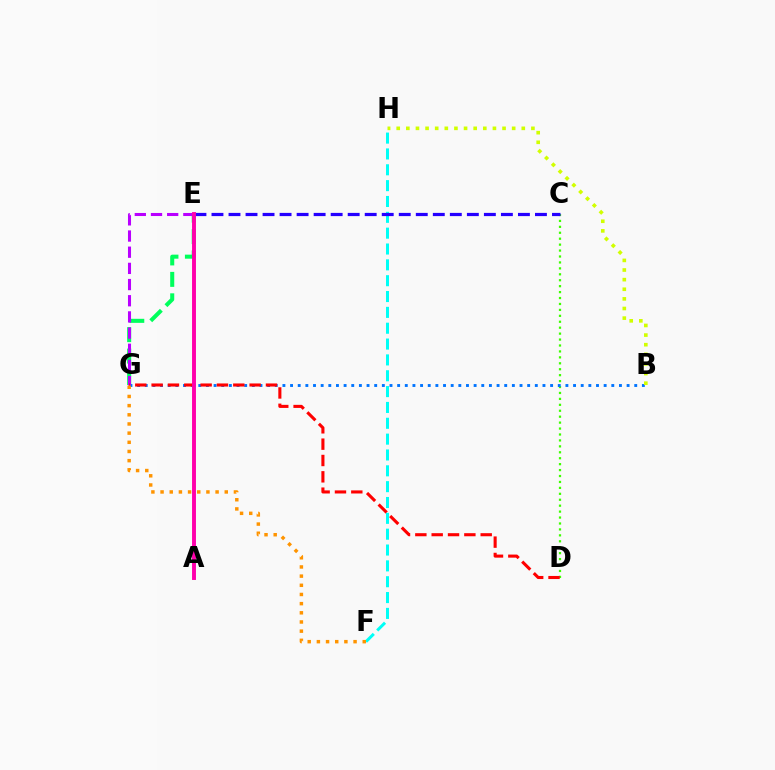{('E', 'G'): [{'color': '#00ff5c', 'line_style': 'dashed', 'thickness': 2.91}, {'color': '#b900ff', 'line_style': 'dashed', 'thickness': 2.2}], ('C', 'D'): [{'color': '#3dff00', 'line_style': 'dotted', 'thickness': 1.61}], ('B', 'G'): [{'color': '#0074ff', 'line_style': 'dotted', 'thickness': 2.08}], ('B', 'H'): [{'color': '#d1ff00', 'line_style': 'dotted', 'thickness': 2.61}], ('D', 'G'): [{'color': '#ff0000', 'line_style': 'dashed', 'thickness': 2.22}], ('F', 'H'): [{'color': '#00fff6', 'line_style': 'dashed', 'thickness': 2.15}], ('C', 'E'): [{'color': '#2500ff', 'line_style': 'dashed', 'thickness': 2.31}], ('A', 'E'): [{'color': '#ff00ac', 'line_style': 'solid', 'thickness': 2.82}], ('F', 'G'): [{'color': '#ff9400', 'line_style': 'dotted', 'thickness': 2.49}]}